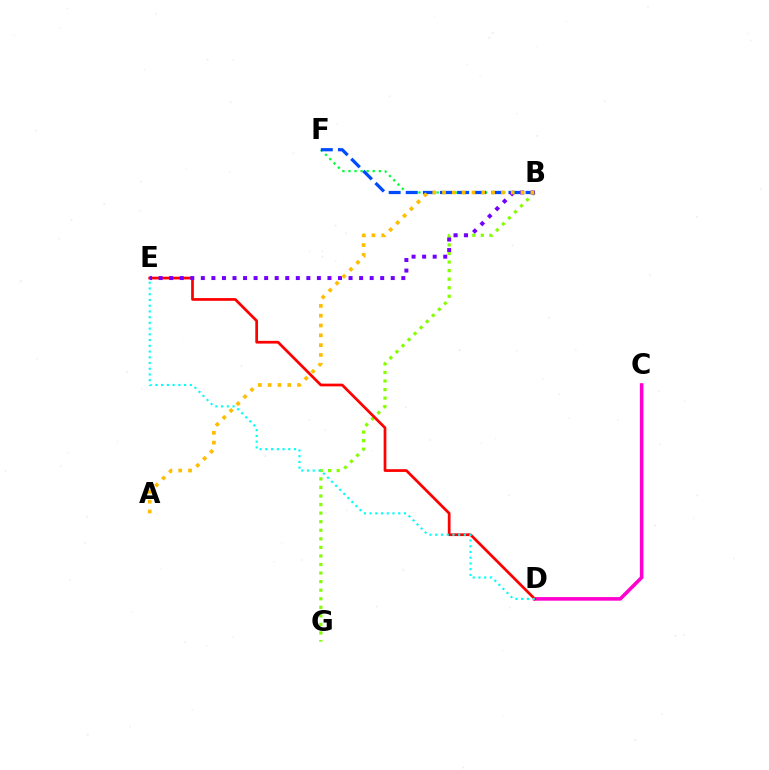{('B', 'F'): [{'color': '#00ff39', 'line_style': 'dotted', 'thickness': 1.65}, {'color': '#004bff', 'line_style': 'dashed', 'thickness': 2.32}], ('B', 'G'): [{'color': '#84ff00', 'line_style': 'dotted', 'thickness': 2.33}], ('C', 'D'): [{'color': '#ff00cf', 'line_style': 'solid', 'thickness': 2.58}], ('D', 'E'): [{'color': '#ff0000', 'line_style': 'solid', 'thickness': 1.96}, {'color': '#00fff6', 'line_style': 'dotted', 'thickness': 1.56}], ('B', 'E'): [{'color': '#7200ff', 'line_style': 'dotted', 'thickness': 2.87}], ('A', 'B'): [{'color': '#ffbd00', 'line_style': 'dotted', 'thickness': 2.67}]}